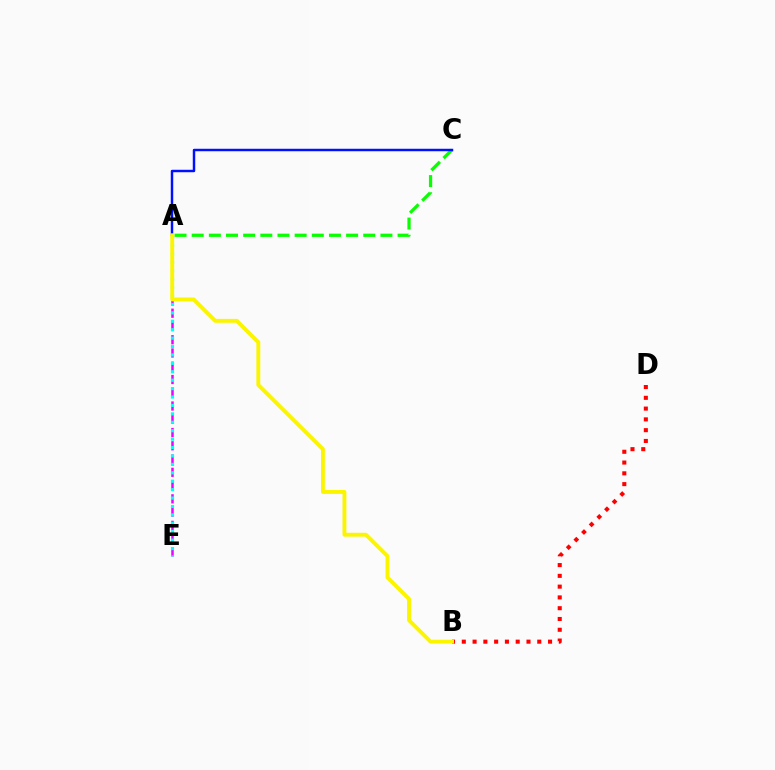{('A', 'E'): [{'color': '#ee00ff', 'line_style': 'dashed', 'thickness': 1.8}, {'color': '#00fff6', 'line_style': 'dotted', 'thickness': 2.29}], ('A', 'C'): [{'color': '#08ff00', 'line_style': 'dashed', 'thickness': 2.33}, {'color': '#0010ff', 'line_style': 'solid', 'thickness': 1.78}], ('B', 'D'): [{'color': '#ff0000', 'line_style': 'dotted', 'thickness': 2.93}], ('A', 'B'): [{'color': '#fcf500', 'line_style': 'solid', 'thickness': 2.81}]}